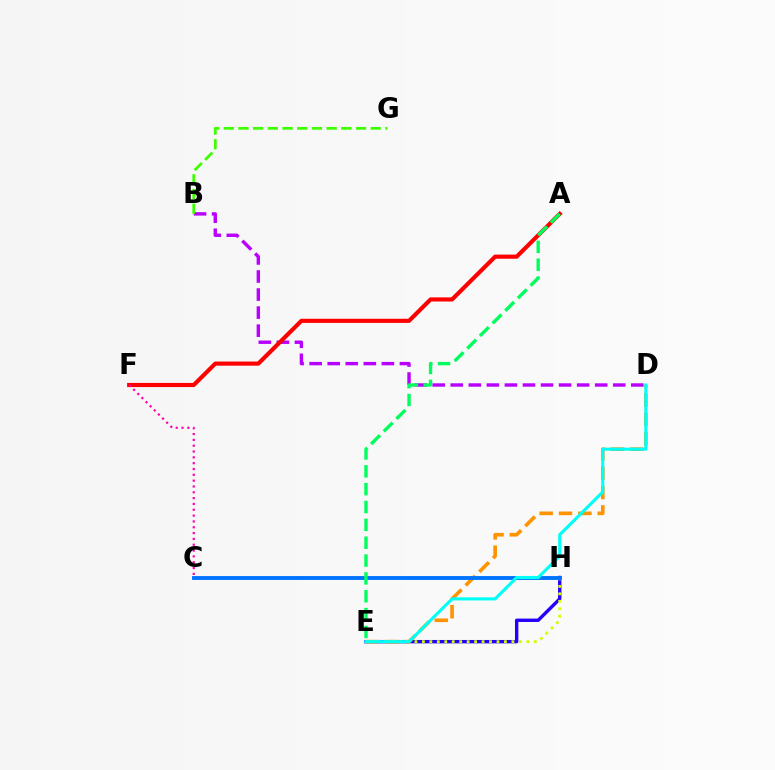{('B', 'D'): [{'color': '#b900ff', 'line_style': 'dashed', 'thickness': 2.45}], ('B', 'G'): [{'color': '#3dff00', 'line_style': 'dashed', 'thickness': 2.0}], ('E', 'H'): [{'color': '#2500ff', 'line_style': 'solid', 'thickness': 2.44}, {'color': '#d1ff00', 'line_style': 'dotted', 'thickness': 2.03}], ('D', 'E'): [{'color': '#ff9400', 'line_style': 'dashed', 'thickness': 2.63}, {'color': '#00fff6', 'line_style': 'solid', 'thickness': 2.23}], ('C', 'H'): [{'color': '#0074ff', 'line_style': 'solid', 'thickness': 2.8}], ('A', 'F'): [{'color': '#ff0000', 'line_style': 'solid', 'thickness': 2.98}], ('A', 'E'): [{'color': '#00ff5c', 'line_style': 'dashed', 'thickness': 2.42}], ('C', 'F'): [{'color': '#ff00ac', 'line_style': 'dotted', 'thickness': 1.58}]}